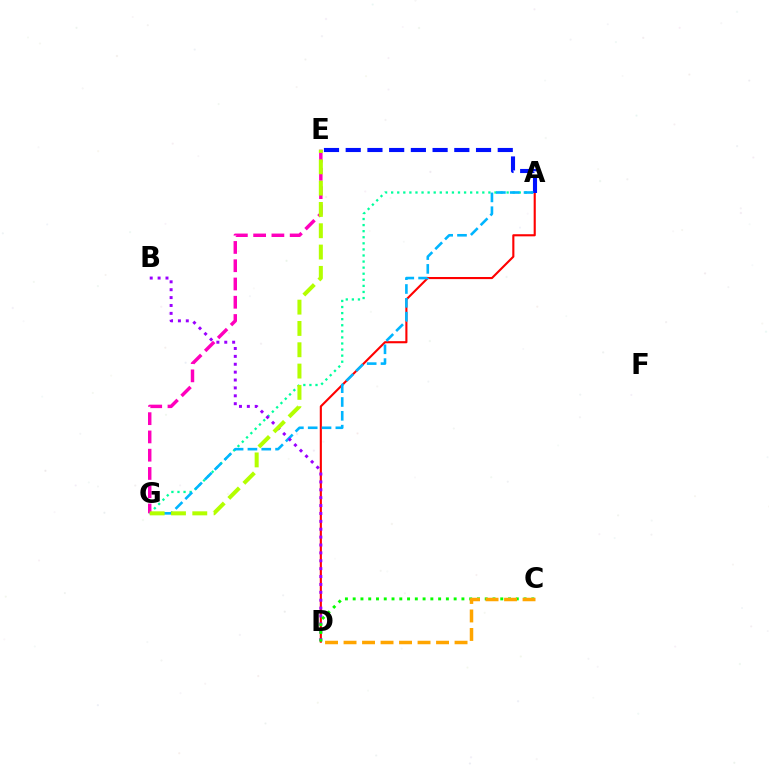{('A', 'G'): [{'color': '#00ff9d', 'line_style': 'dotted', 'thickness': 1.65}, {'color': '#00b5ff', 'line_style': 'dashed', 'thickness': 1.88}], ('A', 'D'): [{'color': '#ff0000', 'line_style': 'solid', 'thickness': 1.52}], ('E', 'G'): [{'color': '#ff00bd', 'line_style': 'dashed', 'thickness': 2.48}, {'color': '#b3ff00', 'line_style': 'dashed', 'thickness': 2.9}], ('A', 'E'): [{'color': '#0010ff', 'line_style': 'dashed', 'thickness': 2.95}], ('B', 'D'): [{'color': '#9b00ff', 'line_style': 'dotted', 'thickness': 2.14}], ('C', 'D'): [{'color': '#08ff00', 'line_style': 'dotted', 'thickness': 2.11}, {'color': '#ffa500', 'line_style': 'dashed', 'thickness': 2.51}]}